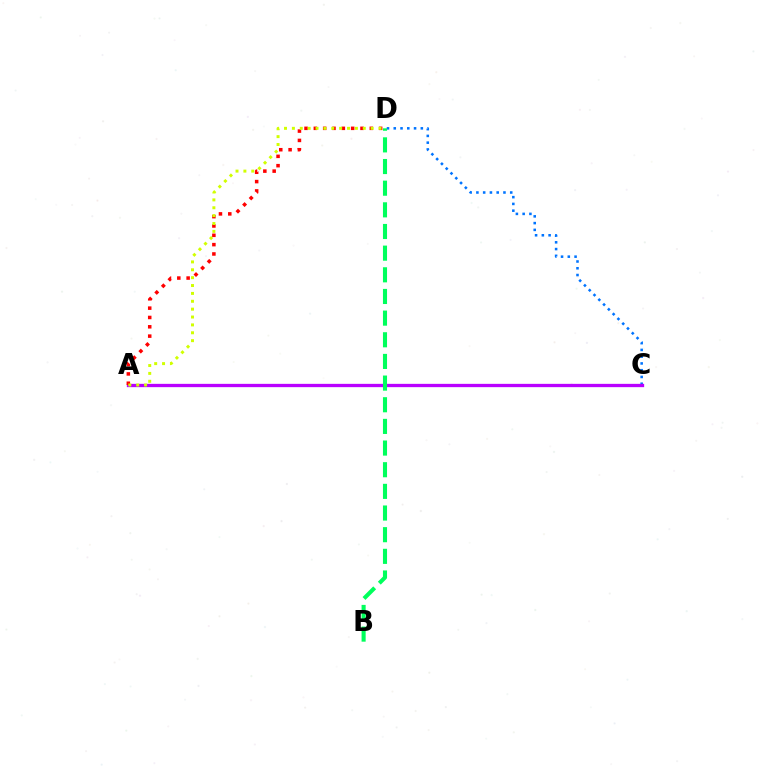{('C', 'D'): [{'color': '#0074ff', 'line_style': 'dotted', 'thickness': 1.84}], ('A', 'C'): [{'color': '#b900ff', 'line_style': 'solid', 'thickness': 2.38}], ('A', 'D'): [{'color': '#ff0000', 'line_style': 'dotted', 'thickness': 2.53}, {'color': '#d1ff00', 'line_style': 'dotted', 'thickness': 2.14}], ('B', 'D'): [{'color': '#00ff5c', 'line_style': 'dashed', 'thickness': 2.94}]}